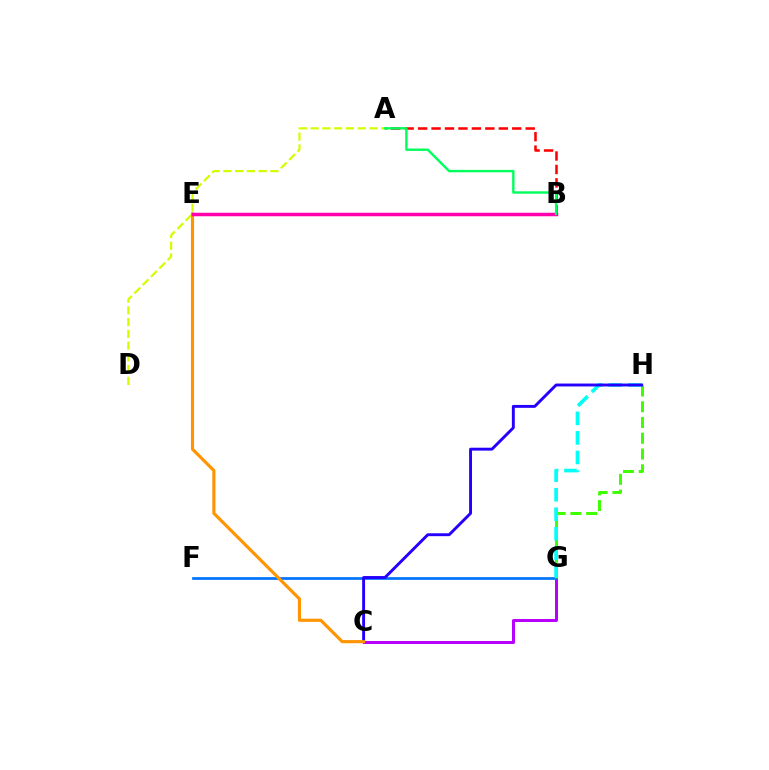{('A', 'D'): [{'color': '#d1ff00', 'line_style': 'dashed', 'thickness': 1.6}], ('C', 'G'): [{'color': '#b900ff', 'line_style': 'solid', 'thickness': 2.16}], ('F', 'G'): [{'color': '#0074ff', 'line_style': 'solid', 'thickness': 1.96}], ('G', 'H'): [{'color': '#3dff00', 'line_style': 'dashed', 'thickness': 2.14}, {'color': '#00fff6', 'line_style': 'dashed', 'thickness': 2.66}], ('C', 'H'): [{'color': '#2500ff', 'line_style': 'solid', 'thickness': 2.09}], ('C', 'E'): [{'color': '#ff9400', 'line_style': 'solid', 'thickness': 2.25}], ('B', 'E'): [{'color': '#ff00ac', 'line_style': 'solid', 'thickness': 2.52}], ('A', 'B'): [{'color': '#ff0000', 'line_style': 'dashed', 'thickness': 1.83}, {'color': '#00ff5c', 'line_style': 'solid', 'thickness': 1.72}]}